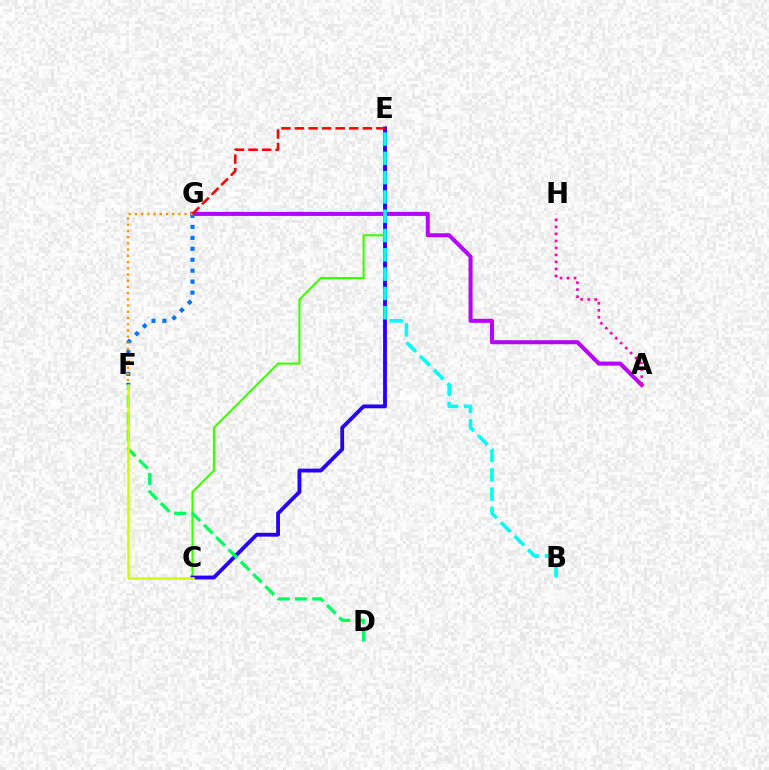{('C', 'E'): [{'color': '#3dff00', 'line_style': 'solid', 'thickness': 1.52}, {'color': '#2500ff', 'line_style': 'solid', 'thickness': 2.76}], ('A', 'G'): [{'color': '#b900ff', 'line_style': 'solid', 'thickness': 2.9}], ('D', 'F'): [{'color': '#00ff5c', 'line_style': 'dashed', 'thickness': 2.36}], ('F', 'G'): [{'color': '#0074ff', 'line_style': 'dotted', 'thickness': 2.97}, {'color': '#ff9400', 'line_style': 'dotted', 'thickness': 1.69}], ('C', 'F'): [{'color': '#d1ff00', 'line_style': 'solid', 'thickness': 1.83}], ('A', 'H'): [{'color': '#ff00ac', 'line_style': 'dotted', 'thickness': 1.9}], ('E', 'G'): [{'color': '#ff0000', 'line_style': 'dashed', 'thickness': 1.84}], ('B', 'E'): [{'color': '#00fff6', 'line_style': 'dashed', 'thickness': 2.62}]}